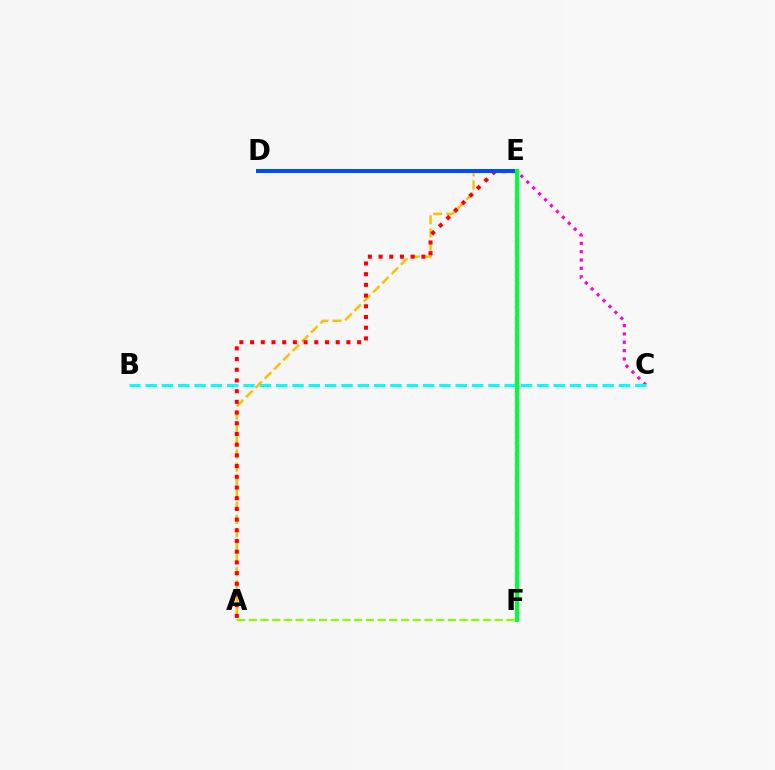{('A', 'E'): [{'color': '#ffbd00', 'line_style': 'dashed', 'thickness': 1.78}, {'color': '#ff0000', 'line_style': 'dotted', 'thickness': 2.91}], ('A', 'F'): [{'color': '#84ff00', 'line_style': 'dashed', 'thickness': 1.59}], ('E', 'F'): [{'color': '#7200ff', 'line_style': 'dotted', 'thickness': 2.31}, {'color': '#00ff39', 'line_style': 'solid', 'thickness': 2.92}], ('C', 'D'): [{'color': '#ff00cf', 'line_style': 'dotted', 'thickness': 2.27}], ('B', 'C'): [{'color': '#00fff6', 'line_style': 'dashed', 'thickness': 2.22}], ('D', 'E'): [{'color': '#004bff', 'line_style': 'solid', 'thickness': 2.86}]}